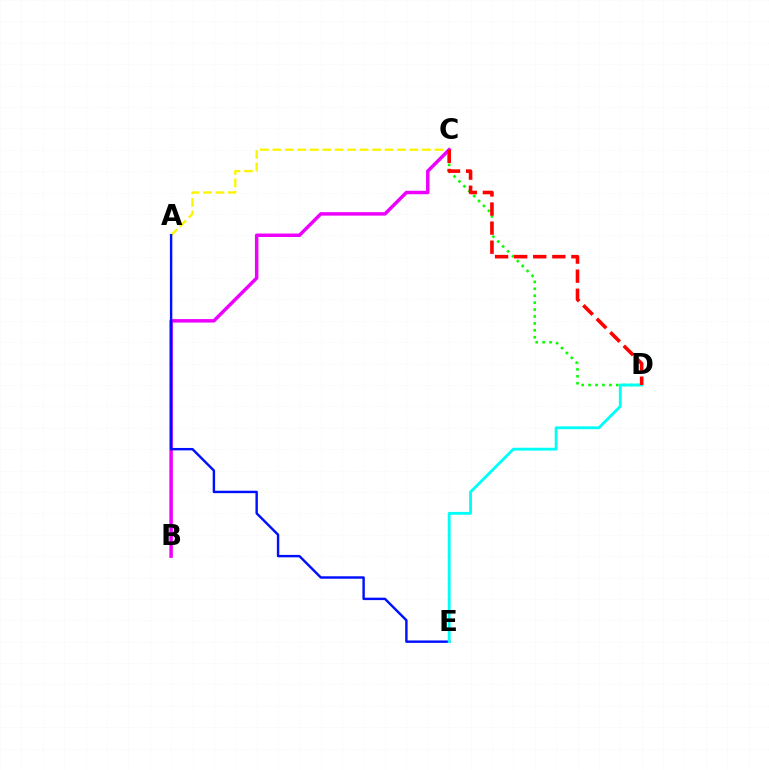{('A', 'C'): [{'color': '#fcf500', 'line_style': 'dashed', 'thickness': 1.69}], ('C', 'D'): [{'color': '#08ff00', 'line_style': 'dotted', 'thickness': 1.88}, {'color': '#ff0000', 'line_style': 'dashed', 'thickness': 2.59}], ('B', 'C'): [{'color': '#ee00ff', 'line_style': 'solid', 'thickness': 2.5}], ('A', 'E'): [{'color': '#0010ff', 'line_style': 'solid', 'thickness': 1.75}], ('D', 'E'): [{'color': '#00fff6', 'line_style': 'solid', 'thickness': 2.05}]}